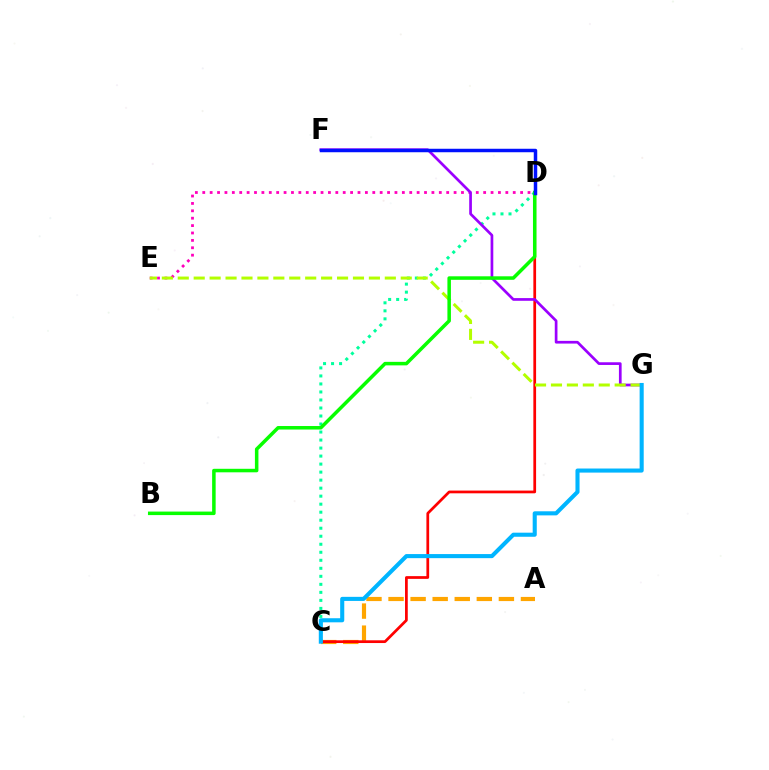{('A', 'C'): [{'color': '#ffa500', 'line_style': 'dashed', 'thickness': 3.0}], ('C', 'D'): [{'color': '#ff0000', 'line_style': 'solid', 'thickness': 1.97}, {'color': '#00ff9d', 'line_style': 'dotted', 'thickness': 2.18}], ('D', 'E'): [{'color': '#ff00bd', 'line_style': 'dotted', 'thickness': 2.01}], ('F', 'G'): [{'color': '#9b00ff', 'line_style': 'solid', 'thickness': 1.94}], ('E', 'G'): [{'color': '#b3ff00', 'line_style': 'dashed', 'thickness': 2.16}], ('B', 'D'): [{'color': '#08ff00', 'line_style': 'solid', 'thickness': 2.53}], ('C', 'G'): [{'color': '#00b5ff', 'line_style': 'solid', 'thickness': 2.94}], ('D', 'F'): [{'color': '#0010ff', 'line_style': 'solid', 'thickness': 2.5}]}